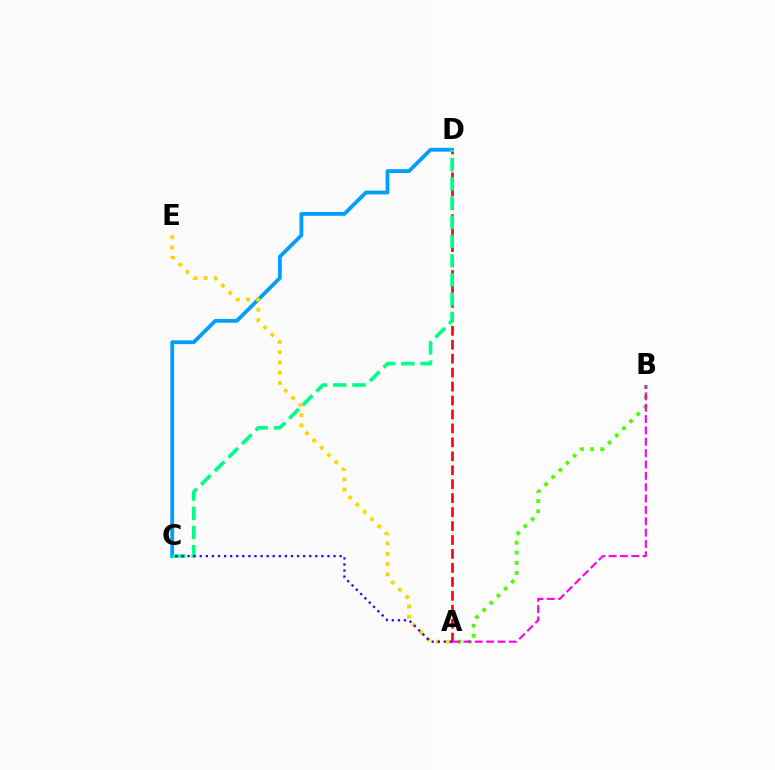{('A', 'D'): [{'color': '#ff0000', 'line_style': 'dashed', 'thickness': 1.89}], ('C', 'D'): [{'color': '#009eff', 'line_style': 'solid', 'thickness': 2.74}, {'color': '#00ff86', 'line_style': 'dashed', 'thickness': 2.61}], ('A', 'E'): [{'color': '#ffd500', 'line_style': 'dotted', 'thickness': 2.79}], ('A', 'B'): [{'color': '#4fff00', 'line_style': 'dotted', 'thickness': 2.74}, {'color': '#ff00ed', 'line_style': 'dashed', 'thickness': 1.54}], ('A', 'C'): [{'color': '#3700ff', 'line_style': 'dotted', 'thickness': 1.65}]}